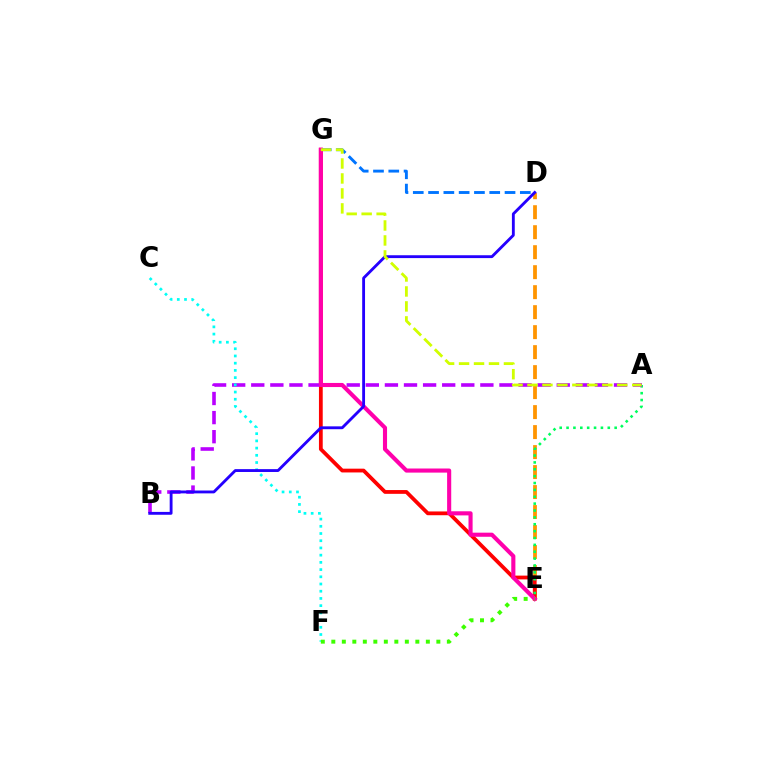{('D', 'E'): [{'color': '#ff9400', 'line_style': 'dashed', 'thickness': 2.72}], ('E', 'G'): [{'color': '#ff0000', 'line_style': 'solid', 'thickness': 2.72}, {'color': '#ff00ac', 'line_style': 'solid', 'thickness': 2.95}], ('D', 'G'): [{'color': '#0074ff', 'line_style': 'dashed', 'thickness': 2.08}], ('A', 'E'): [{'color': '#00ff5c', 'line_style': 'dotted', 'thickness': 1.87}], ('A', 'B'): [{'color': '#b900ff', 'line_style': 'dashed', 'thickness': 2.59}], ('C', 'F'): [{'color': '#00fff6', 'line_style': 'dotted', 'thickness': 1.96}], ('E', 'F'): [{'color': '#3dff00', 'line_style': 'dotted', 'thickness': 2.85}], ('B', 'D'): [{'color': '#2500ff', 'line_style': 'solid', 'thickness': 2.05}], ('A', 'G'): [{'color': '#d1ff00', 'line_style': 'dashed', 'thickness': 2.03}]}